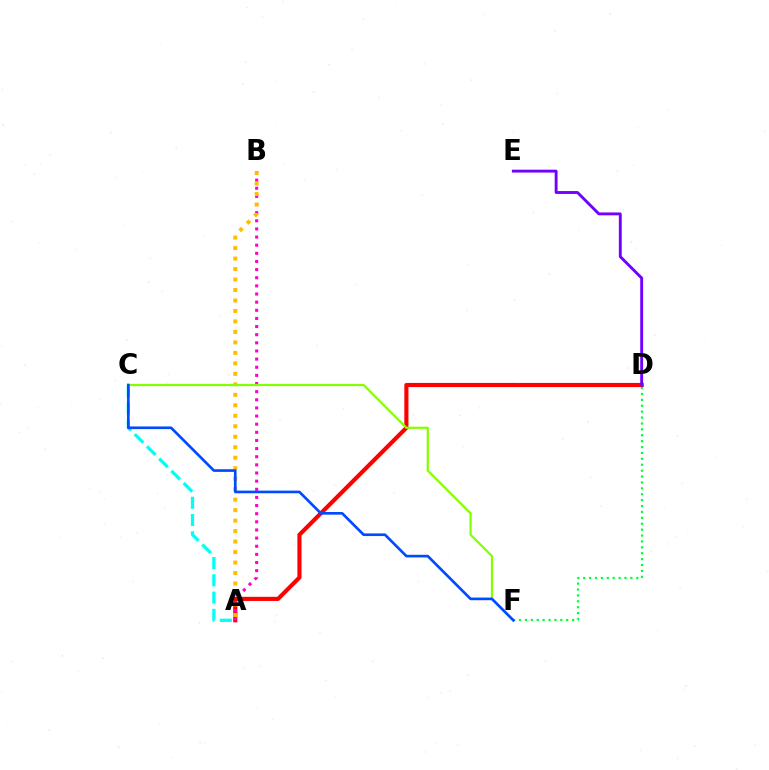{('A', 'D'): [{'color': '#ff0000', 'line_style': 'solid', 'thickness': 2.97}], ('D', 'E'): [{'color': '#7200ff', 'line_style': 'solid', 'thickness': 2.07}], ('A', 'C'): [{'color': '#00fff6', 'line_style': 'dashed', 'thickness': 2.35}], ('D', 'F'): [{'color': '#00ff39', 'line_style': 'dotted', 'thickness': 1.6}], ('A', 'B'): [{'color': '#ff00cf', 'line_style': 'dotted', 'thickness': 2.21}, {'color': '#ffbd00', 'line_style': 'dotted', 'thickness': 2.85}], ('C', 'F'): [{'color': '#84ff00', 'line_style': 'solid', 'thickness': 1.6}, {'color': '#004bff', 'line_style': 'solid', 'thickness': 1.92}]}